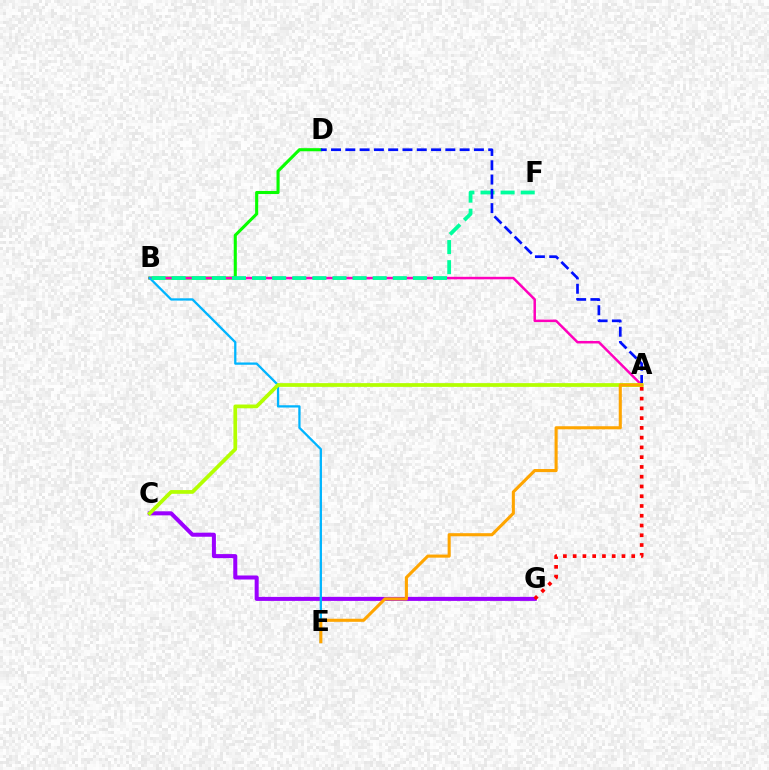{('B', 'D'): [{'color': '#08ff00', 'line_style': 'solid', 'thickness': 2.22}], ('A', 'B'): [{'color': '#ff00bd', 'line_style': 'solid', 'thickness': 1.8}], ('C', 'G'): [{'color': '#9b00ff', 'line_style': 'solid', 'thickness': 2.9}], ('B', 'E'): [{'color': '#00b5ff', 'line_style': 'solid', 'thickness': 1.65}], ('B', 'F'): [{'color': '#00ff9d', 'line_style': 'dashed', 'thickness': 2.73}], ('A', 'G'): [{'color': '#ff0000', 'line_style': 'dotted', 'thickness': 2.65}], ('A', 'D'): [{'color': '#0010ff', 'line_style': 'dashed', 'thickness': 1.94}], ('A', 'C'): [{'color': '#b3ff00', 'line_style': 'solid', 'thickness': 2.69}], ('A', 'E'): [{'color': '#ffa500', 'line_style': 'solid', 'thickness': 2.22}]}